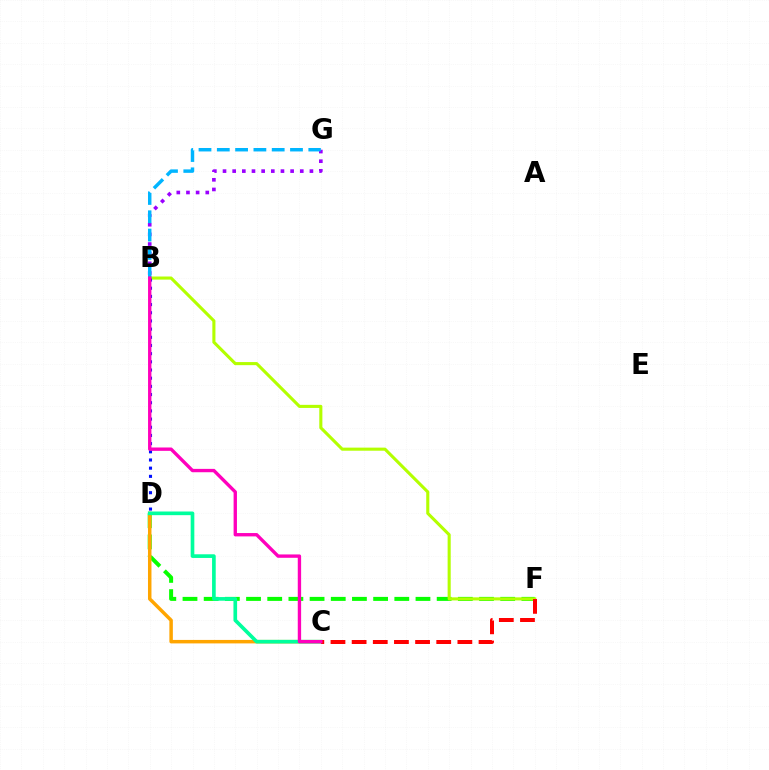{('D', 'F'): [{'color': '#08ff00', 'line_style': 'dashed', 'thickness': 2.88}], ('B', 'G'): [{'color': '#9b00ff', 'line_style': 'dotted', 'thickness': 2.62}, {'color': '#00b5ff', 'line_style': 'dashed', 'thickness': 2.49}], ('B', 'F'): [{'color': '#b3ff00', 'line_style': 'solid', 'thickness': 2.22}], ('C', 'D'): [{'color': '#ffa500', 'line_style': 'solid', 'thickness': 2.51}, {'color': '#00ff9d', 'line_style': 'solid', 'thickness': 2.63}], ('C', 'F'): [{'color': '#ff0000', 'line_style': 'dashed', 'thickness': 2.87}], ('B', 'D'): [{'color': '#0010ff', 'line_style': 'dotted', 'thickness': 2.22}], ('B', 'C'): [{'color': '#ff00bd', 'line_style': 'solid', 'thickness': 2.42}]}